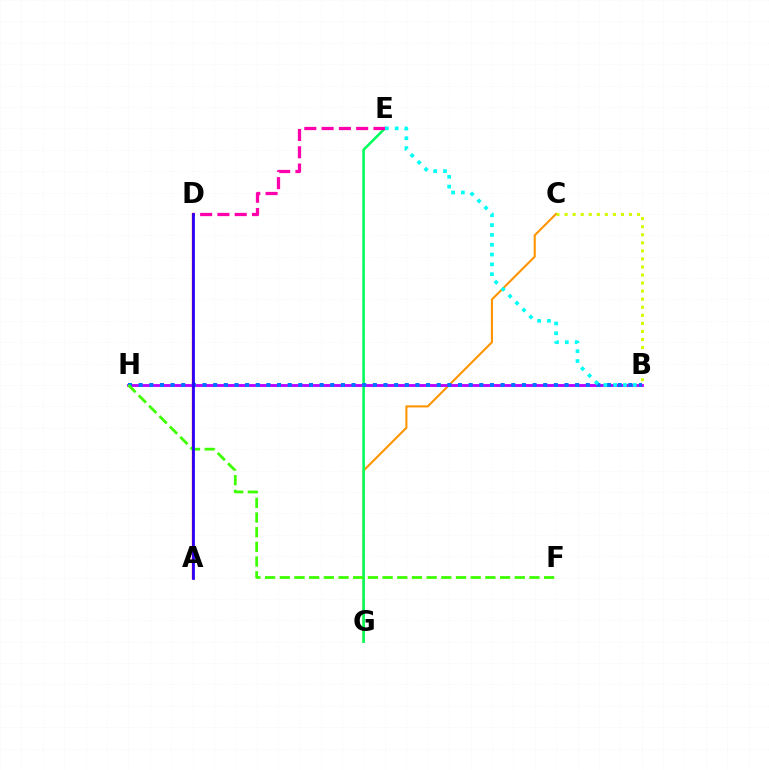{('C', 'G'): [{'color': '#ff9400', 'line_style': 'solid', 'thickness': 1.51}], ('A', 'D'): [{'color': '#ff0000', 'line_style': 'solid', 'thickness': 1.64}, {'color': '#2500ff', 'line_style': 'solid', 'thickness': 1.97}], ('B', 'H'): [{'color': '#b900ff', 'line_style': 'solid', 'thickness': 2.05}, {'color': '#0074ff', 'line_style': 'dotted', 'thickness': 2.89}], ('E', 'G'): [{'color': '#00ff5c', 'line_style': 'solid', 'thickness': 1.84}], ('D', 'E'): [{'color': '#ff00ac', 'line_style': 'dashed', 'thickness': 2.35}], ('F', 'H'): [{'color': '#3dff00', 'line_style': 'dashed', 'thickness': 2.0}], ('B', 'C'): [{'color': '#d1ff00', 'line_style': 'dotted', 'thickness': 2.19}], ('B', 'E'): [{'color': '#00fff6', 'line_style': 'dotted', 'thickness': 2.67}]}